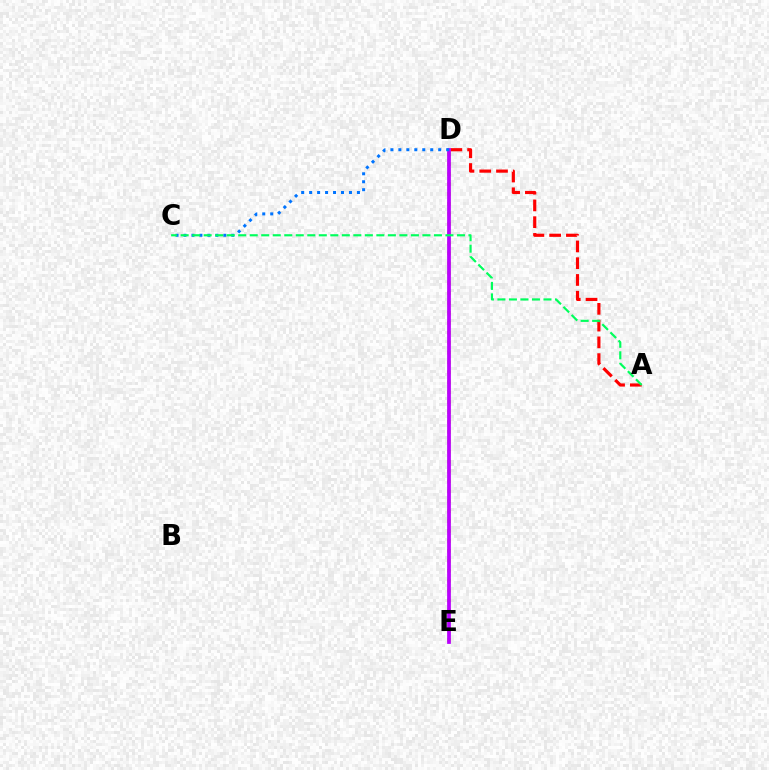{('A', 'D'): [{'color': '#ff0000', 'line_style': 'dashed', 'thickness': 2.28}], ('D', 'E'): [{'color': '#d1ff00', 'line_style': 'dotted', 'thickness': 2.69}, {'color': '#b900ff', 'line_style': 'solid', 'thickness': 2.69}], ('C', 'D'): [{'color': '#0074ff', 'line_style': 'dotted', 'thickness': 2.16}], ('A', 'C'): [{'color': '#00ff5c', 'line_style': 'dashed', 'thickness': 1.56}]}